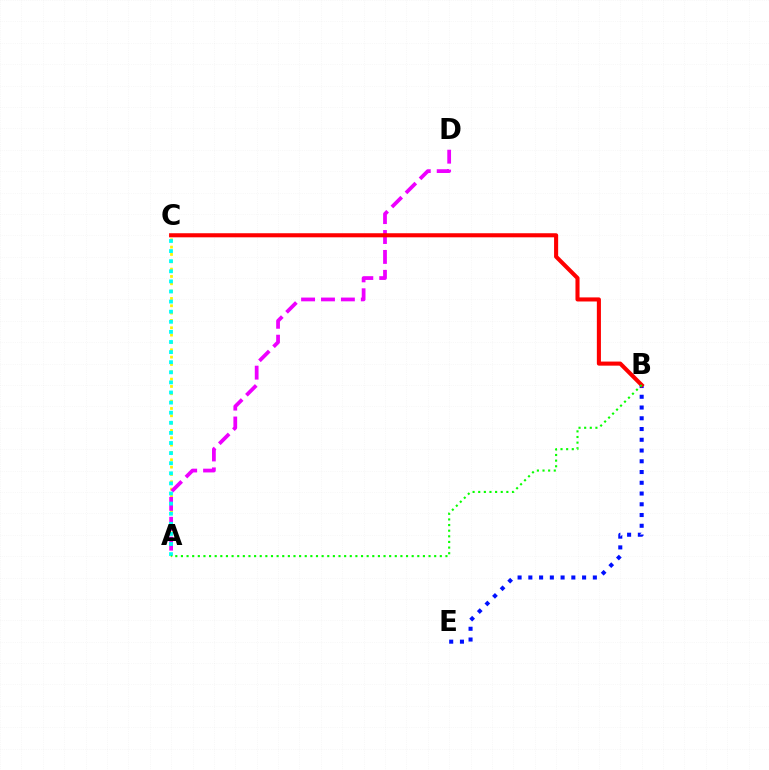{('B', 'E'): [{'color': '#0010ff', 'line_style': 'dotted', 'thickness': 2.92}], ('A', 'C'): [{'color': '#fcf500', 'line_style': 'dotted', 'thickness': 1.99}, {'color': '#00fff6', 'line_style': 'dotted', 'thickness': 2.74}], ('A', 'D'): [{'color': '#ee00ff', 'line_style': 'dashed', 'thickness': 2.7}], ('B', 'C'): [{'color': '#ff0000', 'line_style': 'solid', 'thickness': 2.94}], ('A', 'B'): [{'color': '#08ff00', 'line_style': 'dotted', 'thickness': 1.53}]}